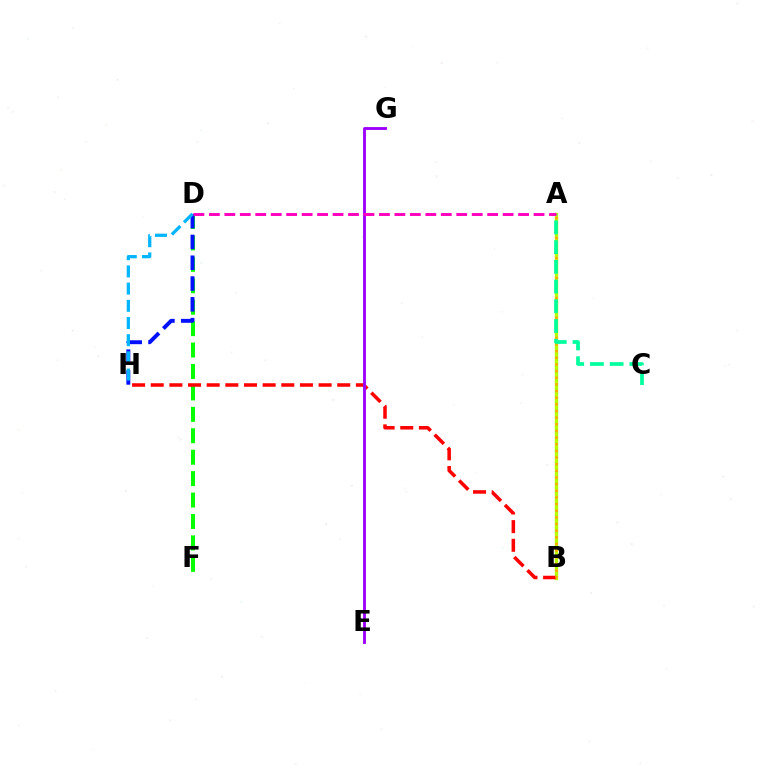{('A', 'B'): [{'color': '#b3ff00', 'line_style': 'solid', 'thickness': 2.42}, {'color': '#ffa500', 'line_style': 'dotted', 'thickness': 1.81}], ('D', 'F'): [{'color': '#08ff00', 'line_style': 'dashed', 'thickness': 2.91}], ('D', 'H'): [{'color': '#0010ff', 'line_style': 'dashed', 'thickness': 2.82}, {'color': '#00b5ff', 'line_style': 'dashed', 'thickness': 2.34}], ('B', 'H'): [{'color': '#ff0000', 'line_style': 'dashed', 'thickness': 2.53}], ('E', 'G'): [{'color': '#9b00ff', 'line_style': 'solid', 'thickness': 2.06}], ('A', 'C'): [{'color': '#00ff9d', 'line_style': 'dashed', 'thickness': 2.68}], ('A', 'D'): [{'color': '#ff00bd', 'line_style': 'dashed', 'thickness': 2.1}]}